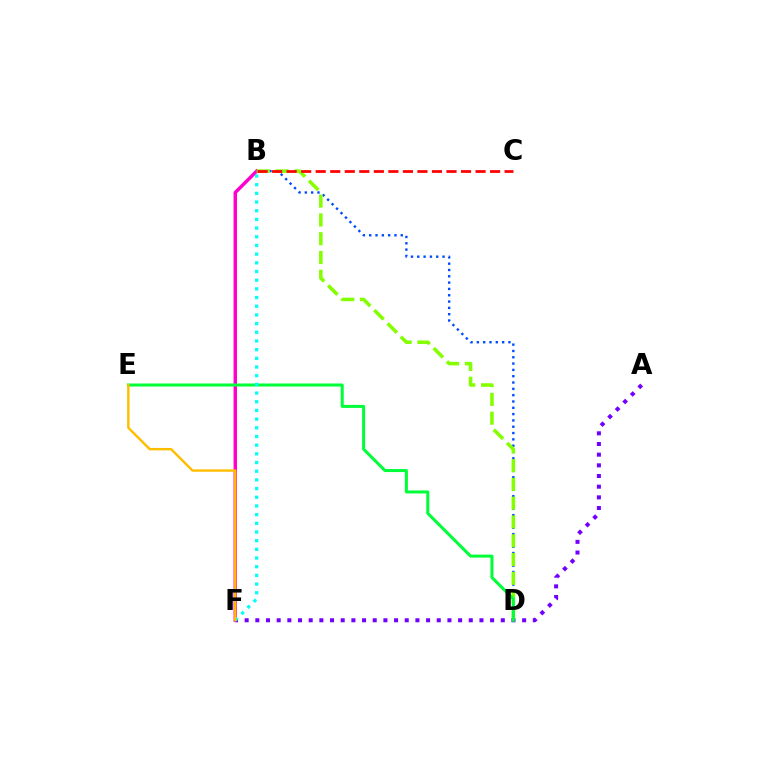{('B', 'D'): [{'color': '#004bff', 'line_style': 'dotted', 'thickness': 1.72}, {'color': '#84ff00', 'line_style': 'dashed', 'thickness': 2.55}], ('B', 'F'): [{'color': '#ff00cf', 'line_style': 'solid', 'thickness': 2.48}, {'color': '#00fff6', 'line_style': 'dotted', 'thickness': 2.36}], ('A', 'F'): [{'color': '#7200ff', 'line_style': 'dotted', 'thickness': 2.9}], ('D', 'E'): [{'color': '#00ff39', 'line_style': 'solid', 'thickness': 2.18}], ('B', 'C'): [{'color': '#ff0000', 'line_style': 'dashed', 'thickness': 1.97}], ('E', 'F'): [{'color': '#ffbd00', 'line_style': 'solid', 'thickness': 1.73}]}